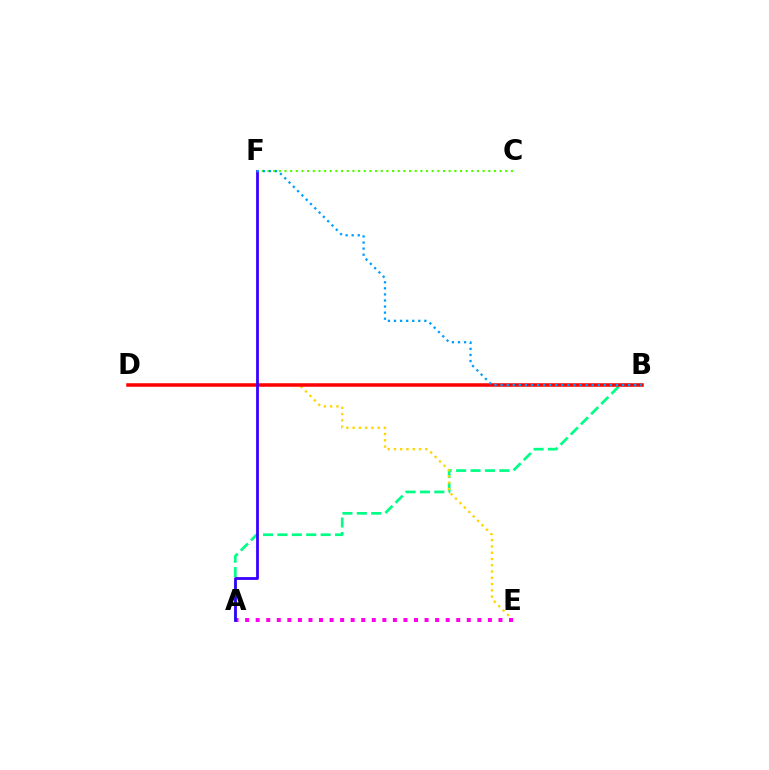{('A', 'B'): [{'color': '#00ff86', 'line_style': 'dashed', 'thickness': 1.96}], ('D', 'E'): [{'color': '#ffd500', 'line_style': 'dotted', 'thickness': 1.7}], ('C', 'F'): [{'color': '#4fff00', 'line_style': 'dotted', 'thickness': 1.54}], ('A', 'E'): [{'color': '#ff00ed', 'line_style': 'dotted', 'thickness': 2.87}], ('B', 'D'): [{'color': '#ff0000', 'line_style': 'solid', 'thickness': 2.53}], ('A', 'F'): [{'color': '#3700ff', 'line_style': 'solid', 'thickness': 2.0}], ('B', 'F'): [{'color': '#009eff', 'line_style': 'dotted', 'thickness': 1.65}]}